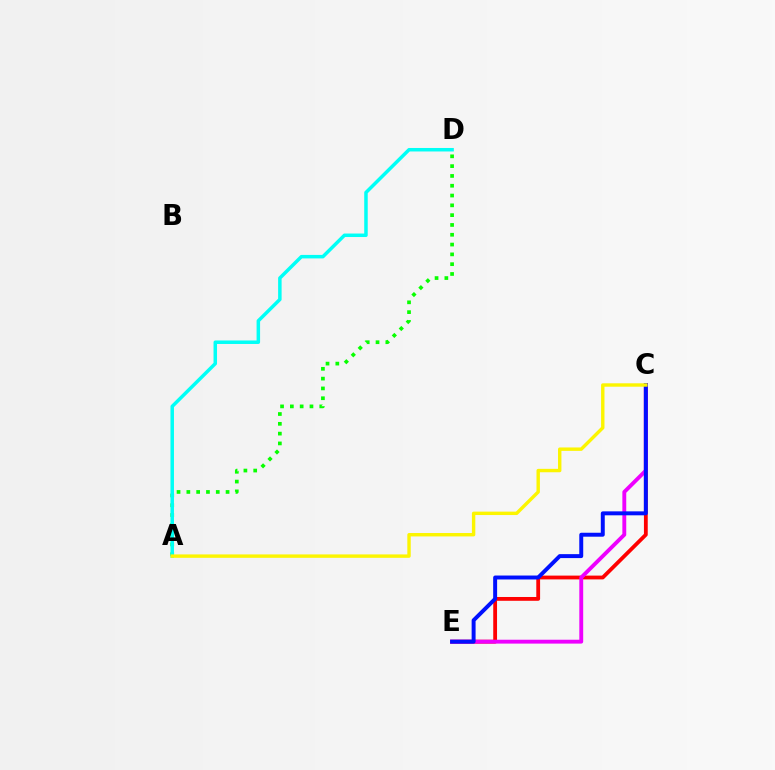{('A', 'D'): [{'color': '#08ff00', 'line_style': 'dotted', 'thickness': 2.66}, {'color': '#00fff6', 'line_style': 'solid', 'thickness': 2.51}], ('C', 'E'): [{'color': '#ff0000', 'line_style': 'solid', 'thickness': 2.73}, {'color': '#ee00ff', 'line_style': 'solid', 'thickness': 2.79}, {'color': '#0010ff', 'line_style': 'solid', 'thickness': 2.84}], ('A', 'C'): [{'color': '#fcf500', 'line_style': 'solid', 'thickness': 2.45}]}